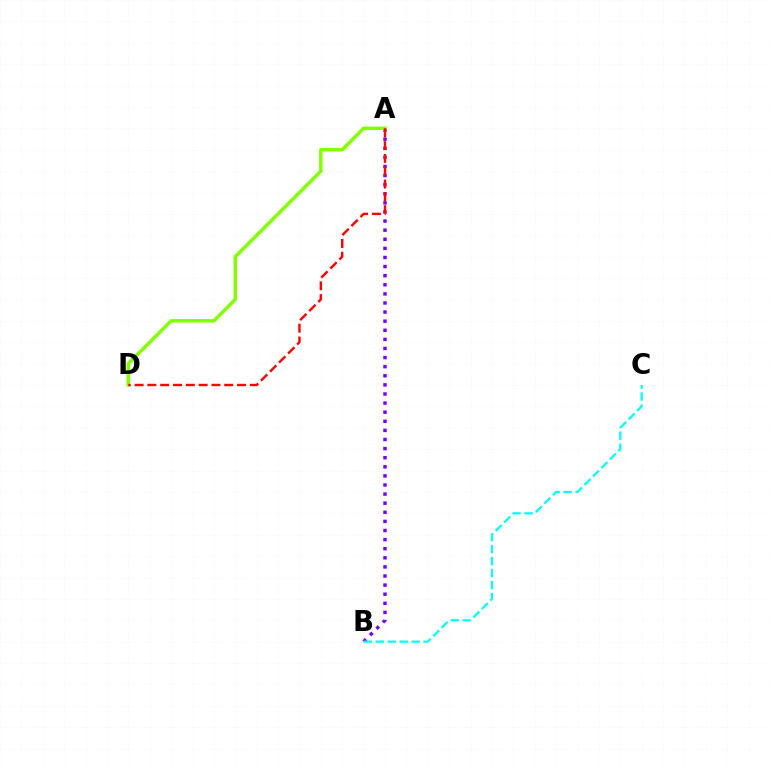{('A', 'B'): [{'color': '#7200ff', 'line_style': 'dotted', 'thickness': 2.47}], ('A', 'D'): [{'color': '#84ff00', 'line_style': 'solid', 'thickness': 2.52}, {'color': '#ff0000', 'line_style': 'dashed', 'thickness': 1.74}], ('B', 'C'): [{'color': '#00fff6', 'line_style': 'dashed', 'thickness': 1.63}]}